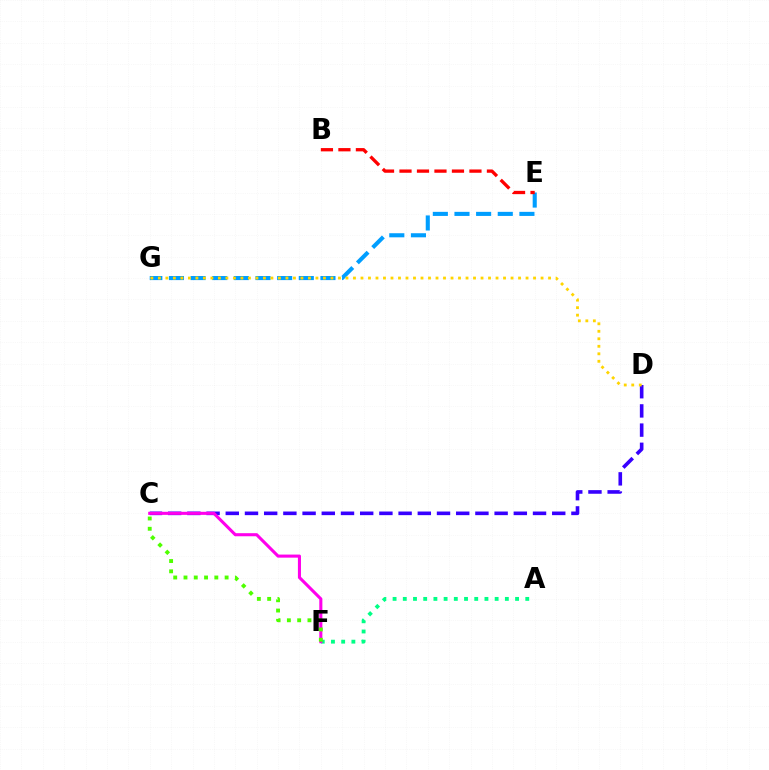{('A', 'F'): [{'color': '#00ff86', 'line_style': 'dotted', 'thickness': 2.77}], ('E', 'G'): [{'color': '#009eff', 'line_style': 'dashed', 'thickness': 2.94}], ('C', 'D'): [{'color': '#3700ff', 'line_style': 'dashed', 'thickness': 2.61}], ('D', 'G'): [{'color': '#ffd500', 'line_style': 'dotted', 'thickness': 2.04}], ('C', 'F'): [{'color': '#ff00ed', 'line_style': 'solid', 'thickness': 2.22}, {'color': '#4fff00', 'line_style': 'dotted', 'thickness': 2.79}], ('B', 'E'): [{'color': '#ff0000', 'line_style': 'dashed', 'thickness': 2.38}]}